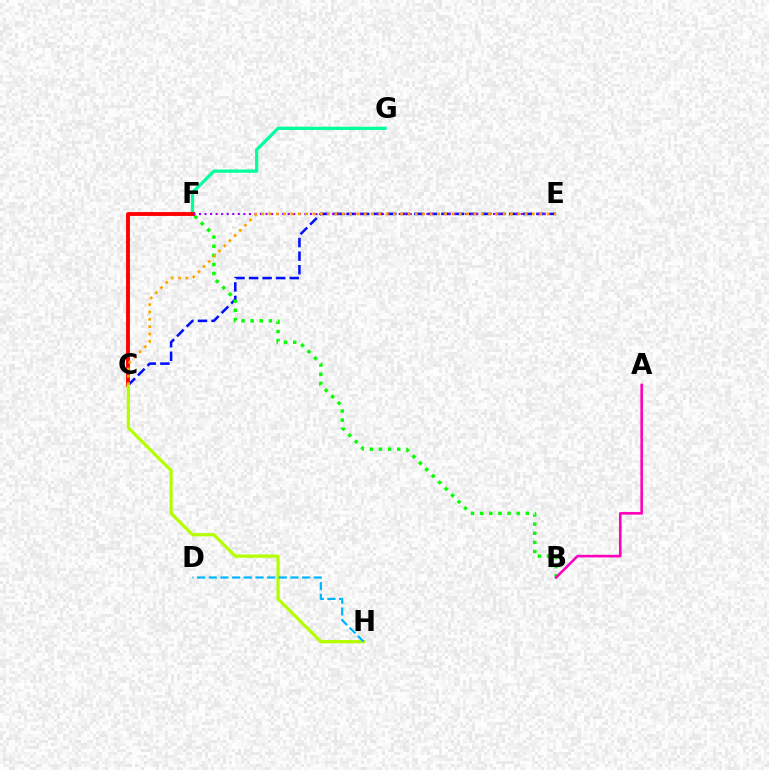{('C', 'E'): [{'color': '#0010ff', 'line_style': 'dashed', 'thickness': 1.84}, {'color': '#ffa500', 'line_style': 'dotted', 'thickness': 1.99}], ('F', 'G'): [{'color': '#00ff9d', 'line_style': 'solid', 'thickness': 2.34}], ('B', 'F'): [{'color': '#08ff00', 'line_style': 'dotted', 'thickness': 2.48}], ('C', 'F'): [{'color': '#ff0000', 'line_style': 'solid', 'thickness': 2.79}], ('E', 'F'): [{'color': '#9b00ff', 'line_style': 'dotted', 'thickness': 1.51}], ('C', 'H'): [{'color': '#b3ff00', 'line_style': 'solid', 'thickness': 2.32}], ('D', 'H'): [{'color': '#00b5ff', 'line_style': 'dashed', 'thickness': 1.59}], ('A', 'B'): [{'color': '#ff00bd', 'line_style': 'solid', 'thickness': 1.87}]}